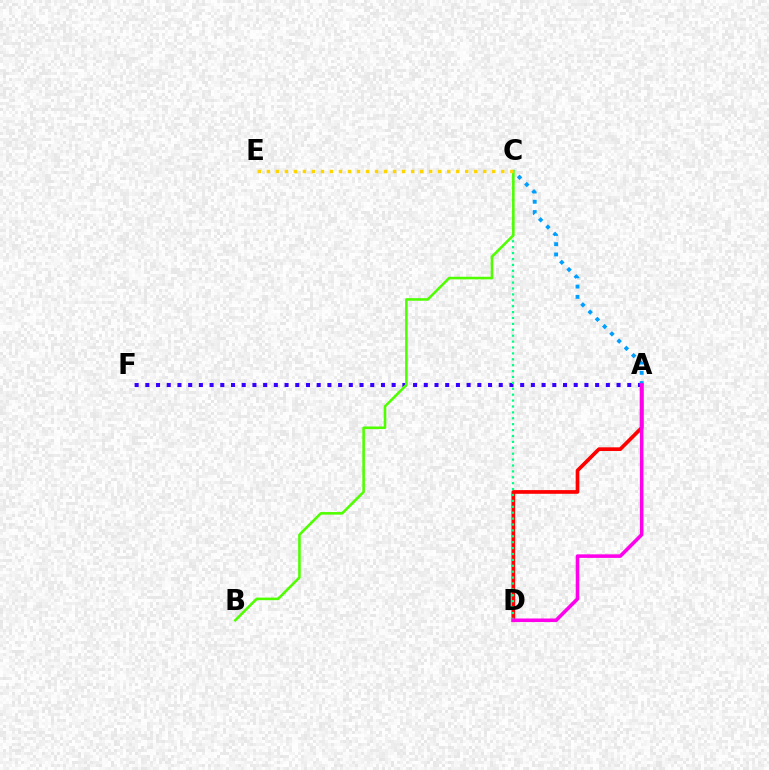{('A', 'F'): [{'color': '#3700ff', 'line_style': 'dotted', 'thickness': 2.91}], ('A', 'D'): [{'color': '#ff0000', 'line_style': 'solid', 'thickness': 2.66}, {'color': '#ff00ed', 'line_style': 'solid', 'thickness': 2.56}], ('A', 'C'): [{'color': '#009eff', 'line_style': 'dotted', 'thickness': 2.79}], ('C', 'D'): [{'color': '#00ff86', 'line_style': 'dotted', 'thickness': 1.6}], ('B', 'C'): [{'color': '#4fff00', 'line_style': 'solid', 'thickness': 1.85}], ('C', 'E'): [{'color': '#ffd500', 'line_style': 'dotted', 'thickness': 2.45}]}